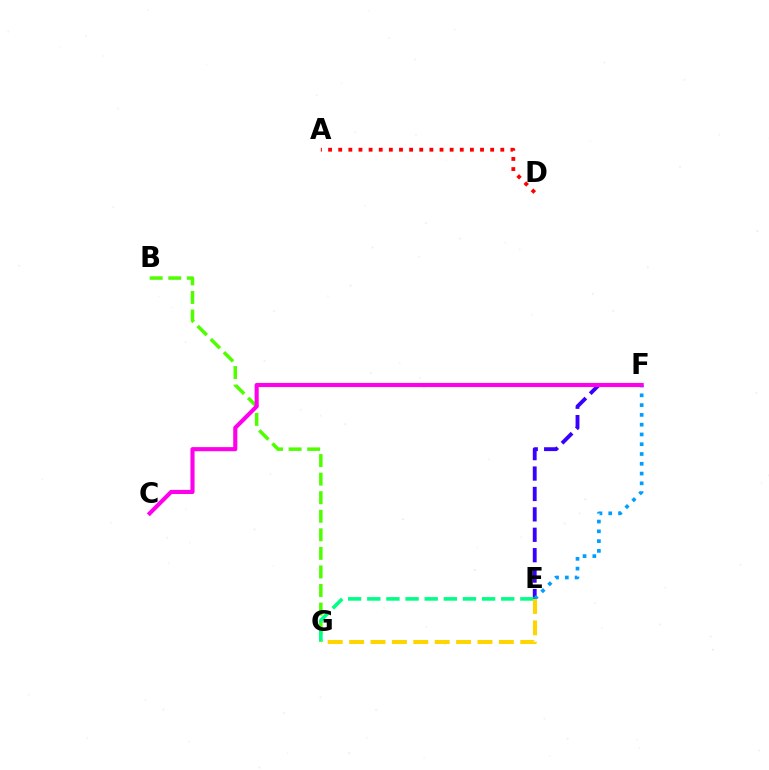{('B', 'G'): [{'color': '#4fff00', 'line_style': 'dashed', 'thickness': 2.52}], ('E', 'F'): [{'color': '#3700ff', 'line_style': 'dashed', 'thickness': 2.77}, {'color': '#009eff', 'line_style': 'dotted', 'thickness': 2.66}], ('A', 'D'): [{'color': '#ff0000', 'line_style': 'dotted', 'thickness': 2.75}], ('E', 'G'): [{'color': '#00ff86', 'line_style': 'dashed', 'thickness': 2.6}, {'color': '#ffd500', 'line_style': 'dashed', 'thickness': 2.91}], ('C', 'F'): [{'color': '#ff00ed', 'line_style': 'solid', 'thickness': 2.96}]}